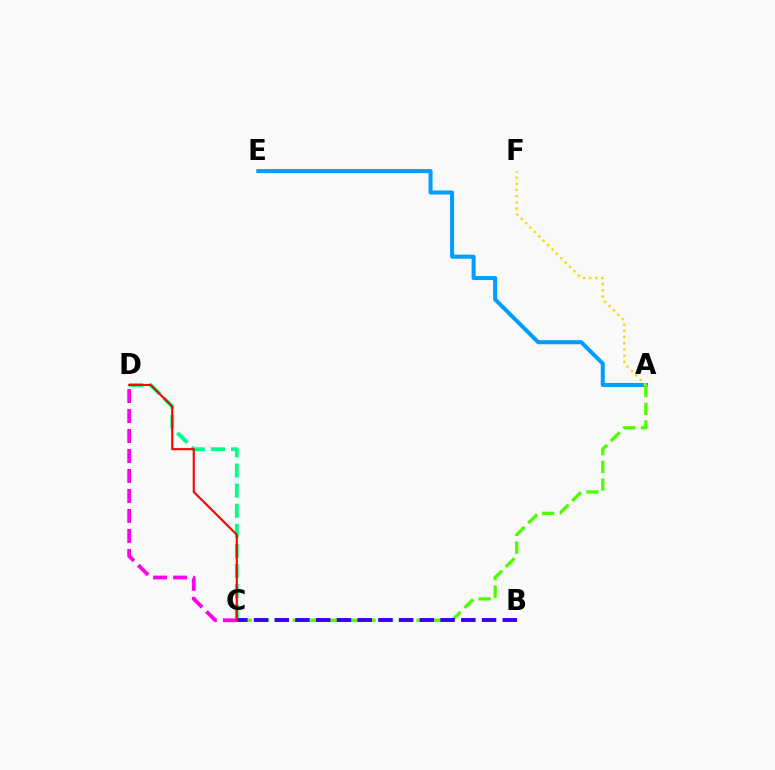{('A', 'E'): [{'color': '#009eff', 'line_style': 'solid', 'thickness': 2.91}], ('C', 'D'): [{'color': '#00ff86', 'line_style': 'dashed', 'thickness': 2.73}, {'color': '#ff00ed', 'line_style': 'dashed', 'thickness': 2.71}, {'color': '#ff0000', 'line_style': 'solid', 'thickness': 1.52}], ('A', 'C'): [{'color': '#4fff00', 'line_style': 'dashed', 'thickness': 2.41}], ('B', 'C'): [{'color': '#3700ff', 'line_style': 'dashed', 'thickness': 2.82}], ('A', 'F'): [{'color': '#ffd500', 'line_style': 'dotted', 'thickness': 1.68}]}